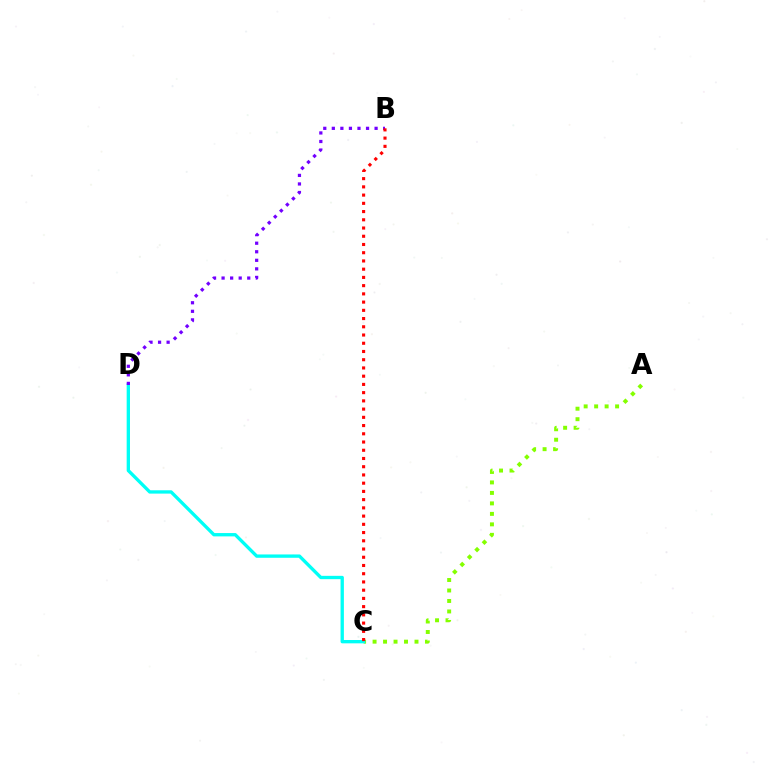{('A', 'C'): [{'color': '#84ff00', 'line_style': 'dotted', 'thickness': 2.85}], ('C', 'D'): [{'color': '#00fff6', 'line_style': 'solid', 'thickness': 2.4}], ('B', 'D'): [{'color': '#7200ff', 'line_style': 'dotted', 'thickness': 2.32}], ('B', 'C'): [{'color': '#ff0000', 'line_style': 'dotted', 'thickness': 2.24}]}